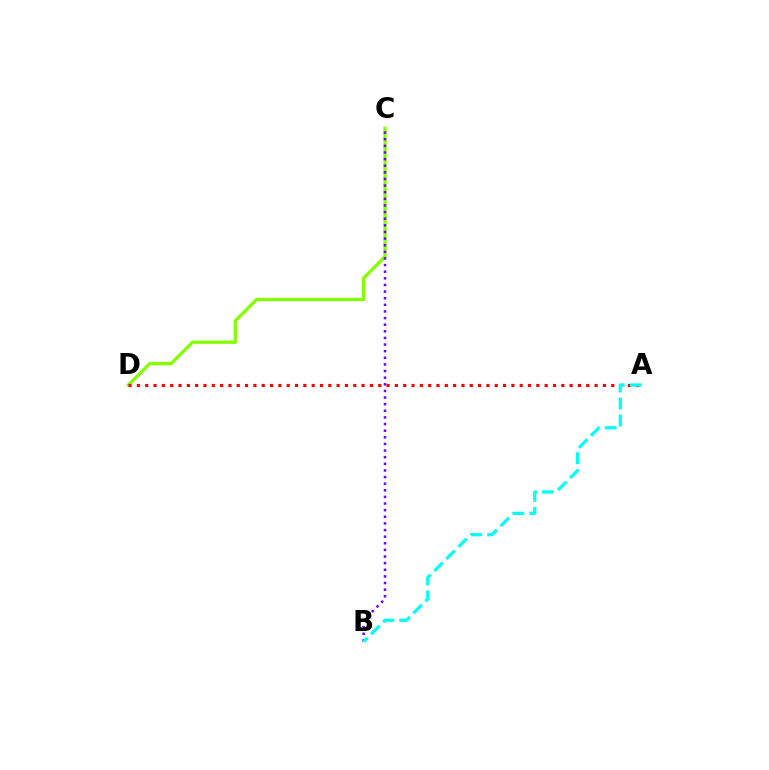{('C', 'D'): [{'color': '#84ff00', 'line_style': 'solid', 'thickness': 2.37}], ('A', 'D'): [{'color': '#ff0000', 'line_style': 'dotted', 'thickness': 2.26}], ('B', 'C'): [{'color': '#7200ff', 'line_style': 'dotted', 'thickness': 1.8}], ('A', 'B'): [{'color': '#00fff6', 'line_style': 'dashed', 'thickness': 2.31}]}